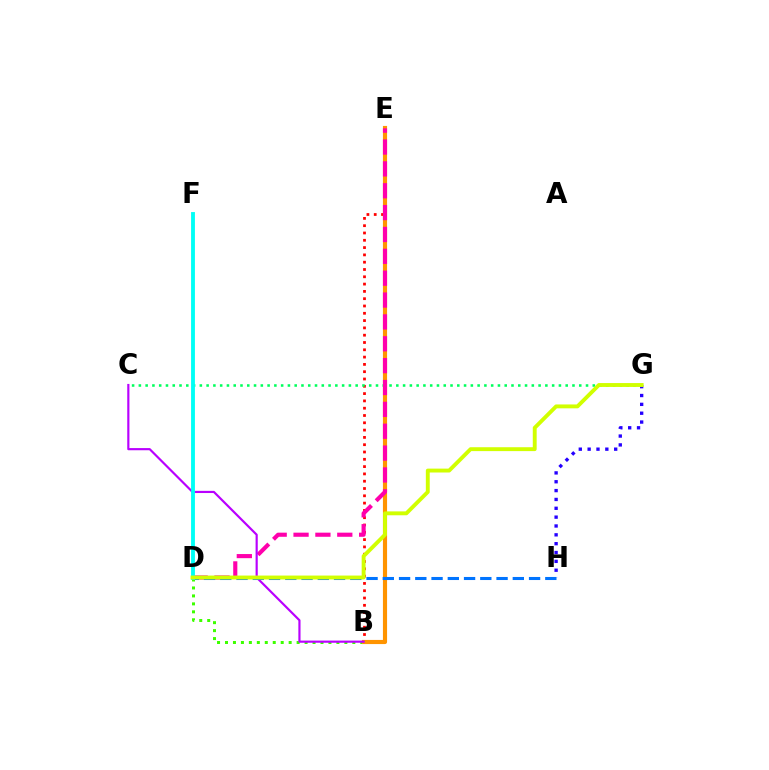{('G', 'H'): [{'color': '#2500ff', 'line_style': 'dotted', 'thickness': 2.4}], ('B', 'E'): [{'color': '#ff0000', 'line_style': 'dotted', 'thickness': 1.98}, {'color': '#ff9400', 'line_style': 'solid', 'thickness': 2.98}], ('B', 'D'): [{'color': '#3dff00', 'line_style': 'dotted', 'thickness': 2.16}], ('C', 'G'): [{'color': '#00ff5c', 'line_style': 'dotted', 'thickness': 1.84}], ('D', 'E'): [{'color': '#ff00ac', 'line_style': 'dashed', 'thickness': 2.97}], ('B', 'C'): [{'color': '#b900ff', 'line_style': 'solid', 'thickness': 1.56}], ('D', 'H'): [{'color': '#0074ff', 'line_style': 'dashed', 'thickness': 2.21}], ('D', 'F'): [{'color': '#00fff6', 'line_style': 'solid', 'thickness': 2.77}], ('D', 'G'): [{'color': '#d1ff00', 'line_style': 'solid', 'thickness': 2.8}]}